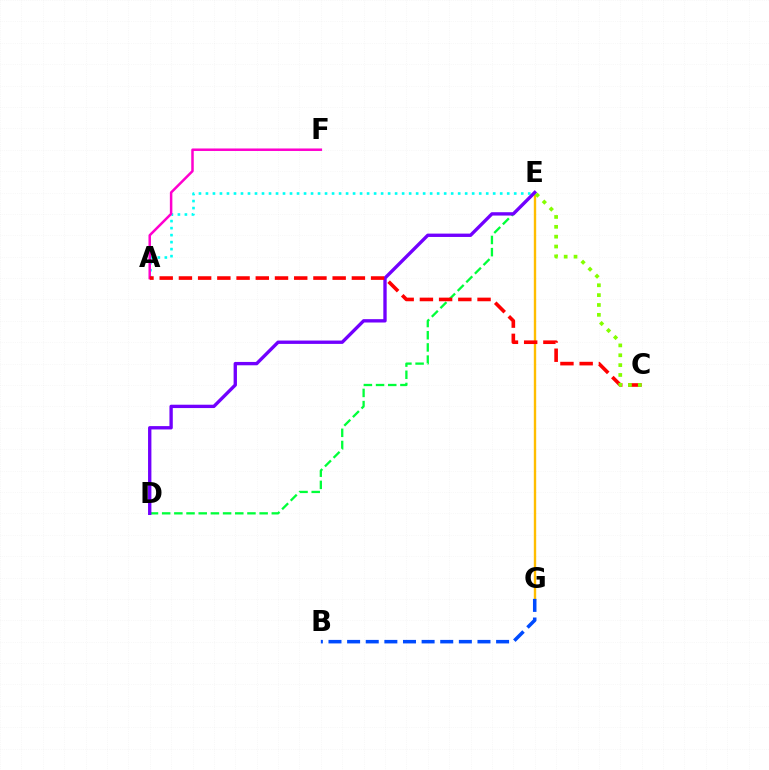{('E', 'G'): [{'color': '#ffbd00', 'line_style': 'solid', 'thickness': 1.71}], ('D', 'E'): [{'color': '#00ff39', 'line_style': 'dashed', 'thickness': 1.66}, {'color': '#7200ff', 'line_style': 'solid', 'thickness': 2.41}], ('A', 'E'): [{'color': '#00fff6', 'line_style': 'dotted', 'thickness': 1.9}], ('B', 'G'): [{'color': '#004bff', 'line_style': 'dashed', 'thickness': 2.53}], ('A', 'F'): [{'color': '#ff00cf', 'line_style': 'solid', 'thickness': 1.8}], ('A', 'C'): [{'color': '#ff0000', 'line_style': 'dashed', 'thickness': 2.61}], ('C', 'E'): [{'color': '#84ff00', 'line_style': 'dotted', 'thickness': 2.68}]}